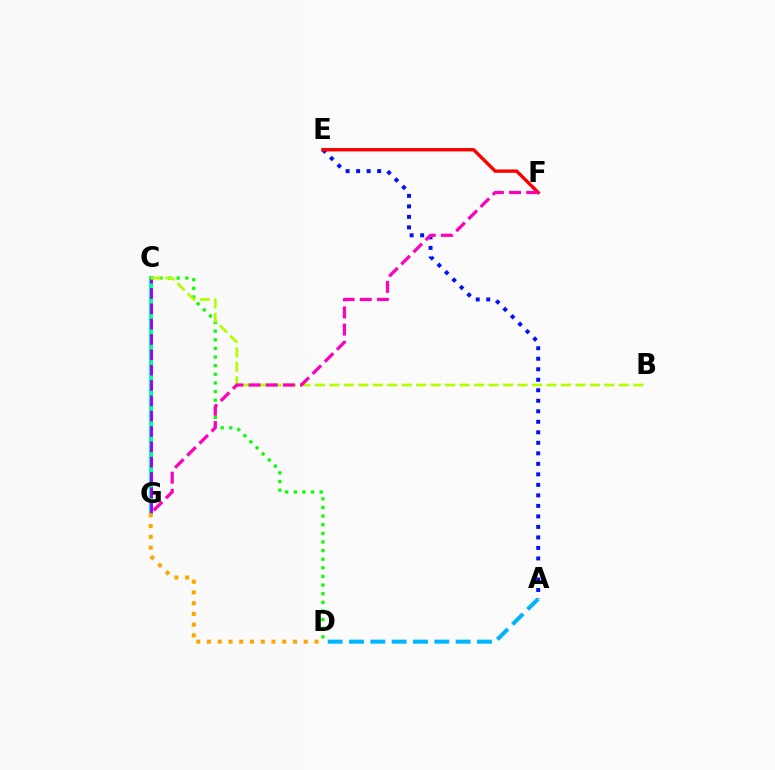{('C', 'G'): [{'color': '#00ff9d', 'line_style': 'solid', 'thickness': 2.84}, {'color': '#9b00ff', 'line_style': 'dashed', 'thickness': 2.08}], ('A', 'E'): [{'color': '#0010ff', 'line_style': 'dotted', 'thickness': 2.86}], ('C', 'D'): [{'color': '#08ff00', 'line_style': 'dotted', 'thickness': 2.34}], ('A', 'D'): [{'color': '#00b5ff', 'line_style': 'dashed', 'thickness': 2.9}], ('B', 'C'): [{'color': '#b3ff00', 'line_style': 'dashed', 'thickness': 1.97}], ('E', 'F'): [{'color': '#ff0000', 'line_style': 'solid', 'thickness': 2.42}], ('D', 'G'): [{'color': '#ffa500', 'line_style': 'dotted', 'thickness': 2.92}], ('F', 'G'): [{'color': '#ff00bd', 'line_style': 'dashed', 'thickness': 2.33}]}